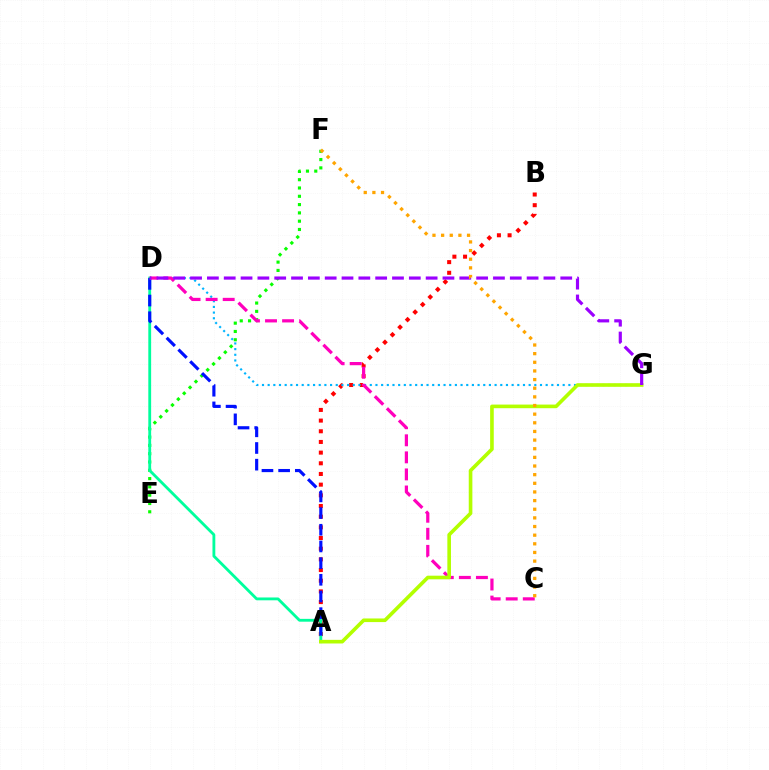{('A', 'B'): [{'color': '#ff0000', 'line_style': 'dotted', 'thickness': 2.9}], ('D', 'G'): [{'color': '#00b5ff', 'line_style': 'dotted', 'thickness': 1.54}, {'color': '#9b00ff', 'line_style': 'dashed', 'thickness': 2.29}], ('E', 'F'): [{'color': '#08ff00', 'line_style': 'dotted', 'thickness': 2.25}], ('A', 'D'): [{'color': '#00ff9d', 'line_style': 'solid', 'thickness': 2.04}, {'color': '#0010ff', 'line_style': 'dashed', 'thickness': 2.27}], ('C', 'D'): [{'color': '#ff00bd', 'line_style': 'dashed', 'thickness': 2.32}], ('A', 'G'): [{'color': '#b3ff00', 'line_style': 'solid', 'thickness': 2.61}], ('C', 'F'): [{'color': '#ffa500', 'line_style': 'dotted', 'thickness': 2.35}]}